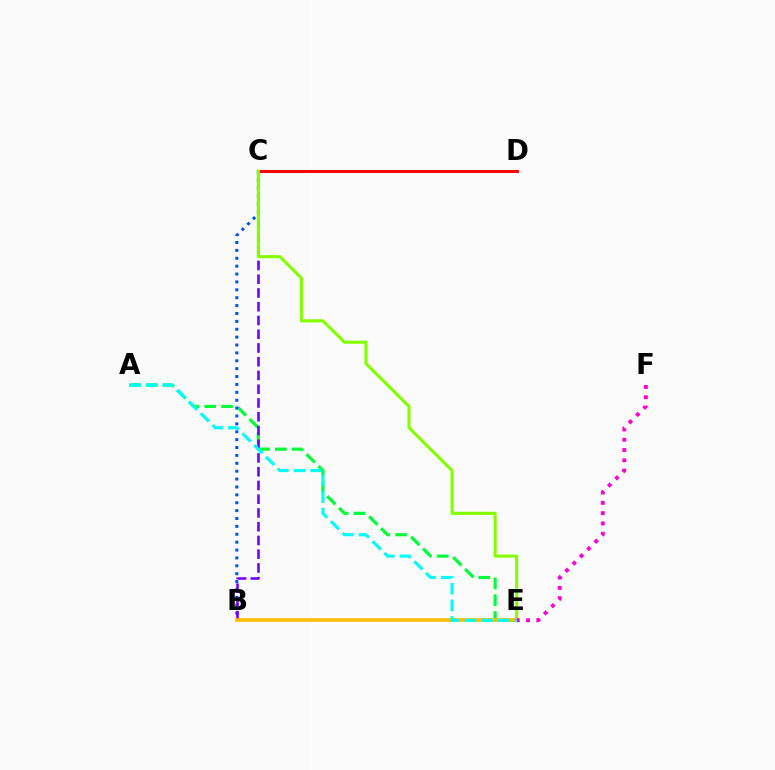{('A', 'E'): [{'color': '#00ff39', 'line_style': 'dashed', 'thickness': 2.28}, {'color': '#00fff6', 'line_style': 'dashed', 'thickness': 2.26}], ('C', 'D'): [{'color': '#ff0000', 'line_style': 'solid', 'thickness': 2.18}], ('B', 'C'): [{'color': '#004bff', 'line_style': 'dotted', 'thickness': 2.14}, {'color': '#7200ff', 'line_style': 'dashed', 'thickness': 1.87}], ('C', 'E'): [{'color': '#84ff00', 'line_style': 'solid', 'thickness': 2.23}], ('B', 'E'): [{'color': '#ffbd00', 'line_style': 'solid', 'thickness': 2.65}], ('E', 'F'): [{'color': '#ff00cf', 'line_style': 'dotted', 'thickness': 2.8}]}